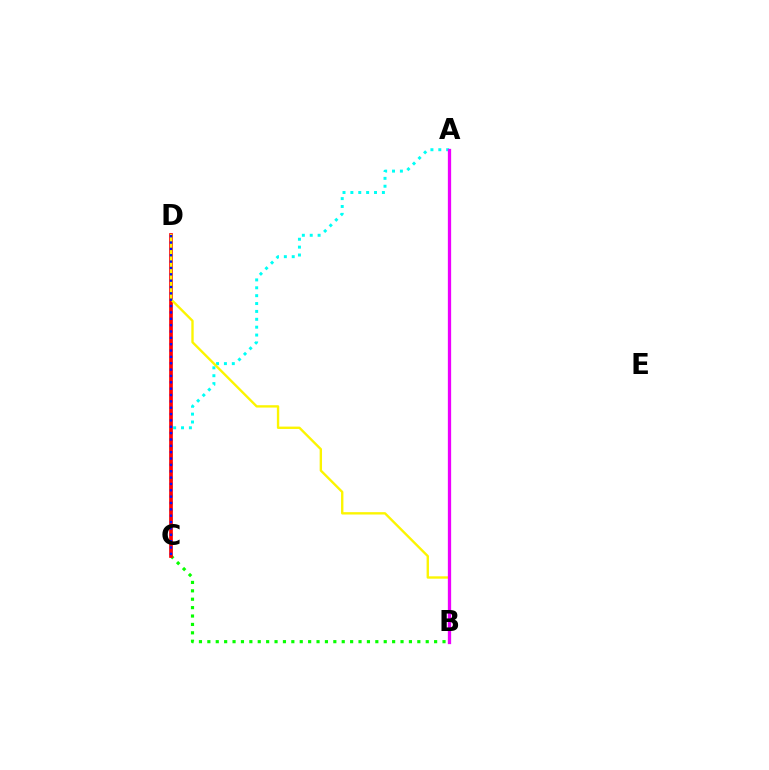{('A', 'C'): [{'color': '#00fff6', 'line_style': 'dotted', 'thickness': 2.14}], ('B', 'C'): [{'color': '#08ff00', 'line_style': 'dotted', 'thickness': 2.28}], ('C', 'D'): [{'color': '#ff0000', 'line_style': 'solid', 'thickness': 2.66}, {'color': '#0010ff', 'line_style': 'dotted', 'thickness': 1.73}], ('B', 'D'): [{'color': '#fcf500', 'line_style': 'solid', 'thickness': 1.7}], ('A', 'B'): [{'color': '#ee00ff', 'line_style': 'solid', 'thickness': 2.36}]}